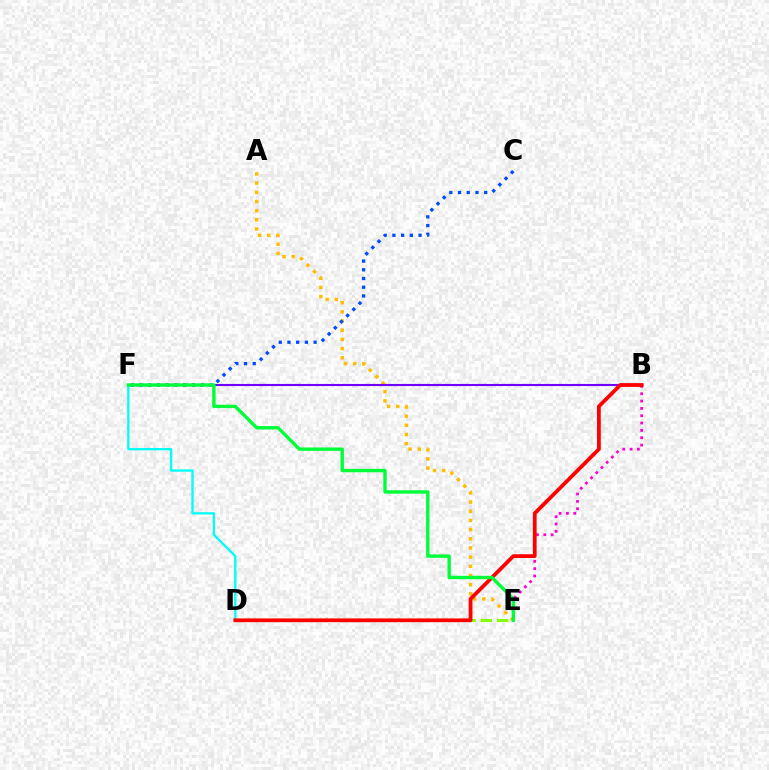{('D', 'F'): [{'color': '#00fff6', 'line_style': 'solid', 'thickness': 1.66}], ('A', 'E'): [{'color': '#ffbd00', 'line_style': 'dotted', 'thickness': 2.49}], ('D', 'E'): [{'color': '#84ff00', 'line_style': 'dashed', 'thickness': 2.22}], ('B', 'E'): [{'color': '#ff00cf', 'line_style': 'dotted', 'thickness': 1.99}], ('B', 'F'): [{'color': '#7200ff', 'line_style': 'solid', 'thickness': 1.53}], ('C', 'F'): [{'color': '#004bff', 'line_style': 'dotted', 'thickness': 2.37}], ('B', 'D'): [{'color': '#ff0000', 'line_style': 'solid', 'thickness': 2.72}], ('E', 'F'): [{'color': '#00ff39', 'line_style': 'solid', 'thickness': 2.43}]}